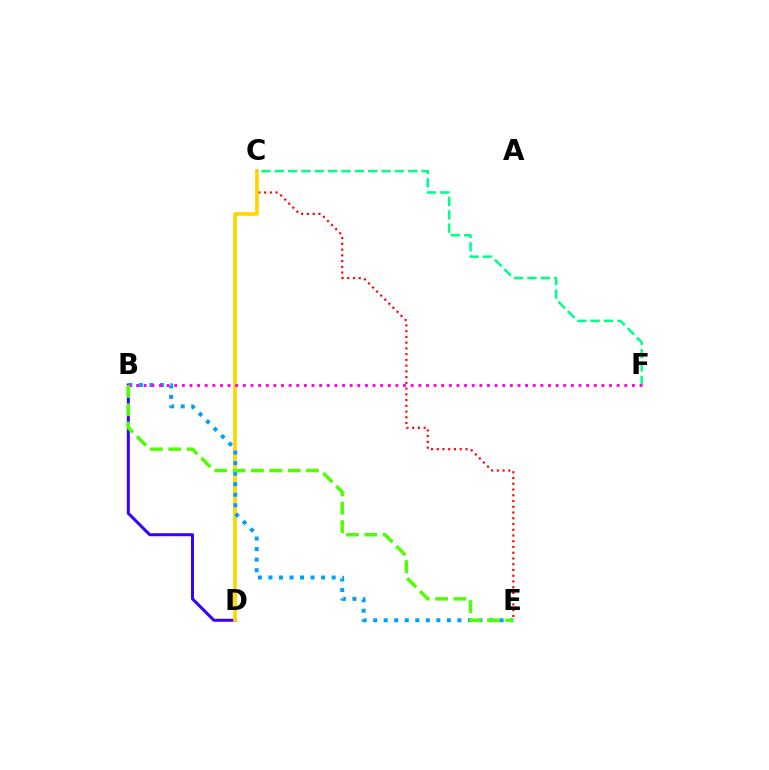{('B', 'D'): [{'color': '#3700ff', 'line_style': 'solid', 'thickness': 2.17}], ('C', 'E'): [{'color': '#ff0000', 'line_style': 'dotted', 'thickness': 1.56}], ('C', 'D'): [{'color': '#ffd500', 'line_style': 'solid', 'thickness': 2.63}], ('C', 'F'): [{'color': '#00ff86', 'line_style': 'dashed', 'thickness': 1.81}], ('B', 'E'): [{'color': '#009eff', 'line_style': 'dotted', 'thickness': 2.86}, {'color': '#4fff00', 'line_style': 'dashed', 'thickness': 2.49}], ('B', 'F'): [{'color': '#ff00ed', 'line_style': 'dotted', 'thickness': 2.07}]}